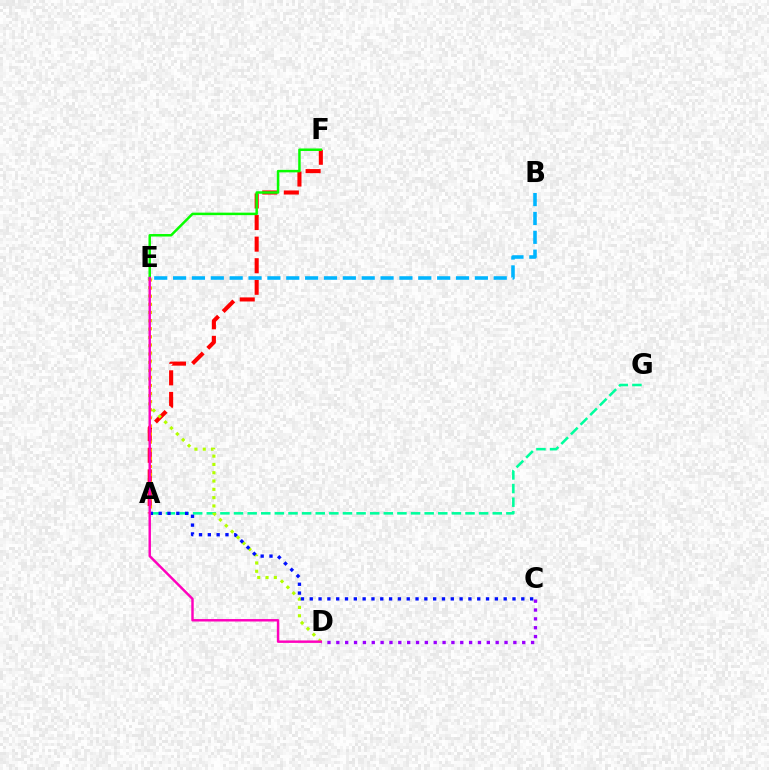{('A', 'G'): [{'color': '#00ff9d', 'line_style': 'dashed', 'thickness': 1.85}], ('A', 'F'): [{'color': '#ff0000', 'line_style': 'dashed', 'thickness': 2.93}], ('B', 'E'): [{'color': '#00b5ff', 'line_style': 'dashed', 'thickness': 2.56}], ('C', 'D'): [{'color': '#9b00ff', 'line_style': 'dotted', 'thickness': 2.4}], ('A', 'E'): [{'color': '#ffa500', 'line_style': 'dotted', 'thickness': 2.2}], ('D', 'E'): [{'color': '#b3ff00', 'line_style': 'dotted', 'thickness': 2.26}, {'color': '#ff00bd', 'line_style': 'solid', 'thickness': 1.76}], ('A', 'C'): [{'color': '#0010ff', 'line_style': 'dotted', 'thickness': 2.39}], ('E', 'F'): [{'color': '#08ff00', 'line_style': 'solid', 'thickness': 1.8}]}